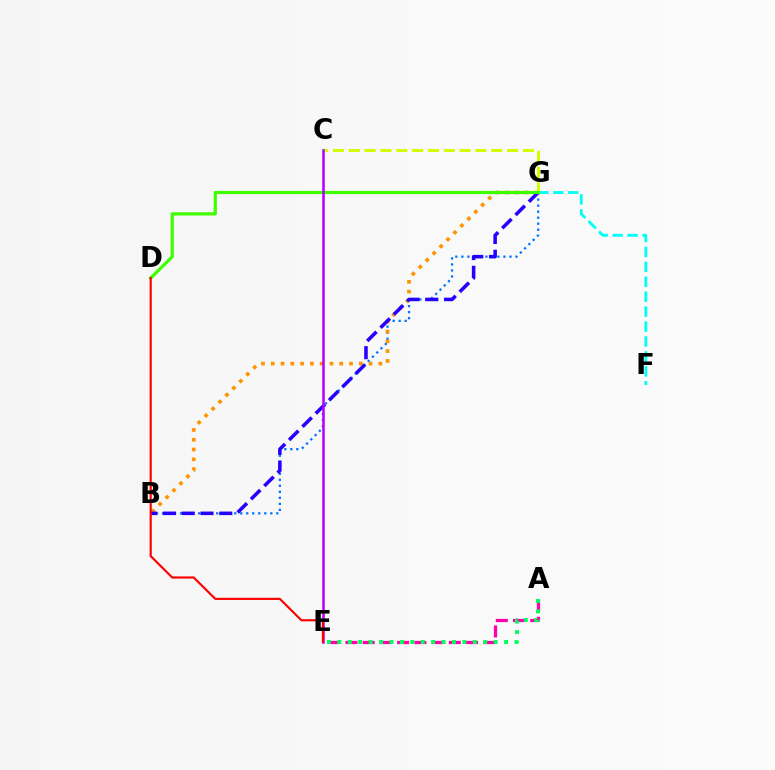{('B', 'G'): [{'color': '#0074ff', 'line_style': 'dotted', 'thickness': 1.63}, {'color': '#ff9400', 'line_style': 'dotted', 'thickness': 2.66}, {'color': '#2500ff', 'line_style': 'dashed', 'thickness': 2.55}], ('F', 'G'): [{'color': '#00fff6', 'line_style': 'dashed', 'thickness': 2.03}], ('C', 'G'): [{'color': '#d1ff00', 'line_style': 'dashed', 'thickness': 2.15}], ('A', 'E'): [{'color': '#ff00ac', 'line_style': 'dashed', 'thickness': 2.34}, {'color': '#00ff5c', 'line_style': 'dotted', 'thickness': 2.83}], ('D', 'G'): [{'color': '#3dff00', 'line_style': 'solid', 'thickness': 2.3}], ('C', 'E'): [{'color': '#b900ff', 'line_style': 'solid', 'thickness': 1.84}], ('D', 'E'): [{'color': '#ff0000', 'line_style': 'solid', 'thickness': 1.54}]}